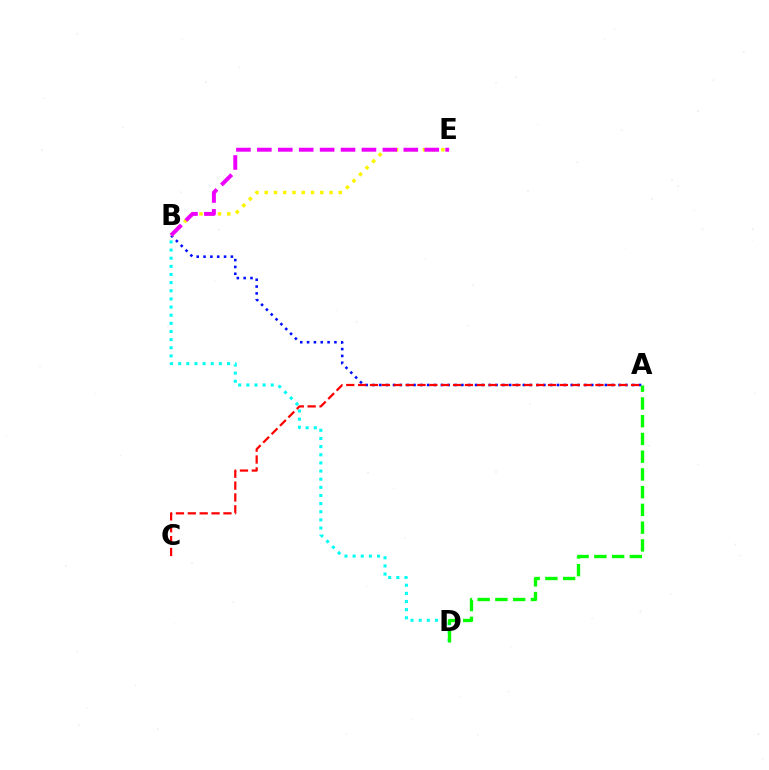{('A', 'B'): [{'color': '#0010ff', 'line_style': 'dotted', 'thickness': 1.86}], ('B', 'D'): [{'color': '#00fff6', 'line_style': 'dotted', 'thickness': 2.21}], ('B', 'E'): [{'color': '#fcf500', 'line_style': 'dotted', 'thickness': 2.52}, {'color': '#ee00ff', 'line_style': 'dashed', 'thickness': 2.84}], ('A', 'D'): [{'color': '#08ff00', 'line_style': 'dashed', 'thickness': 2.41}], ('A', 'C'): [{'color': '#ff0000', 'line_style': 'dashed', 'thickness': 1.61}]}